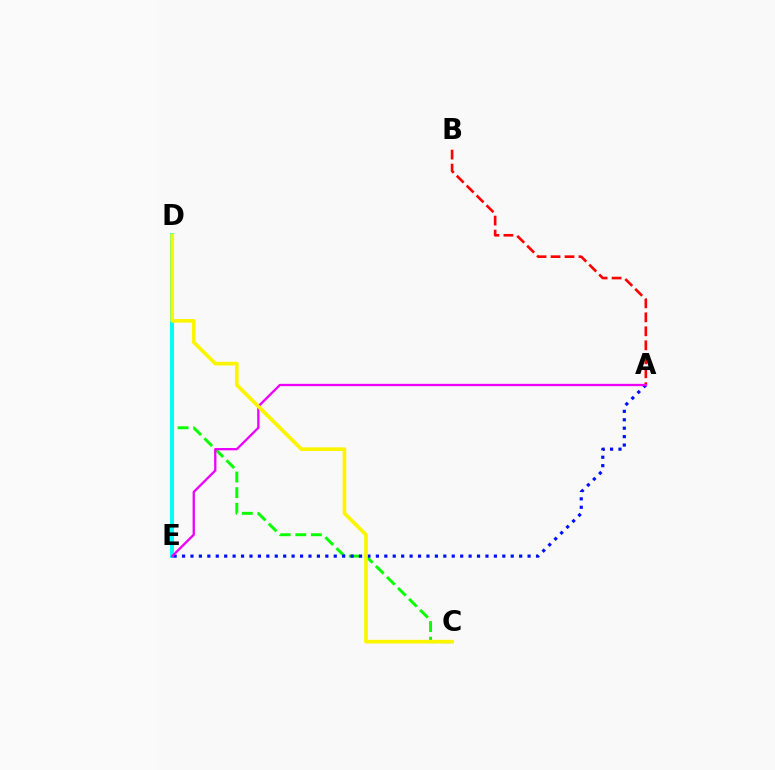{('C', 'D'): [{'color': '#08ff00', 'line_style': 'dashed', 'thickness': 2.12}, {'color': '#fcf500', 'line_style': 'solid', 'thickness': 2.65}], ('D', 'E'): [{'color': '#00fff6', 'line_style': 'solid', 'thickness': 2.84}], ('A', 'E'): [{'color': '#0010ff', 'line_style': 'dotted', 'thickness': 2.29}, {'color': '#ee00ff', 'line_style': 'solid', 'thickness': 1.67}], ('A', 'B'): [{'color': '#ff0000', 'line_style': 'dashed', 'thickness': 1.9}]}